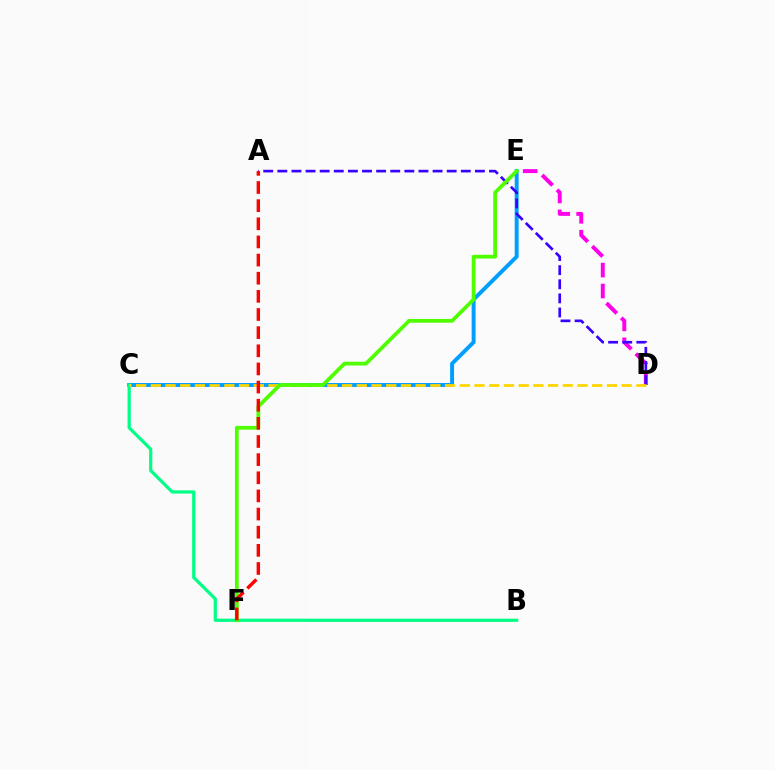{('D', 'E'): [{'color': '#ff00ed', 'line_style': 'dashed', 'thickness': 2.84}], ('C', 'E'): [{'color': '#009eff', 'line_style': 'solid', 'thickness': 2.83}], ('A', 'D'): [{'color': '#3700ff', 'line_style': 'dashed', 'thickness': 1.92}], ('B', 'C'): [{'color': '#00ff86', 'line_style': 'solid', 'thickness': 2.32}], ('C', 'D'): [{'color': '#ffd500', 'line_style': 'dashed', 'thickness': 2.0}], ('E', 'F'): [{'color': '#4fff00', 'line_style': 'solid', 'thickness': 2.7}], ('A', 'F'): [{'color': '#ff0000', 'line_style': 'dashed', 'thickness': 2.46}]}